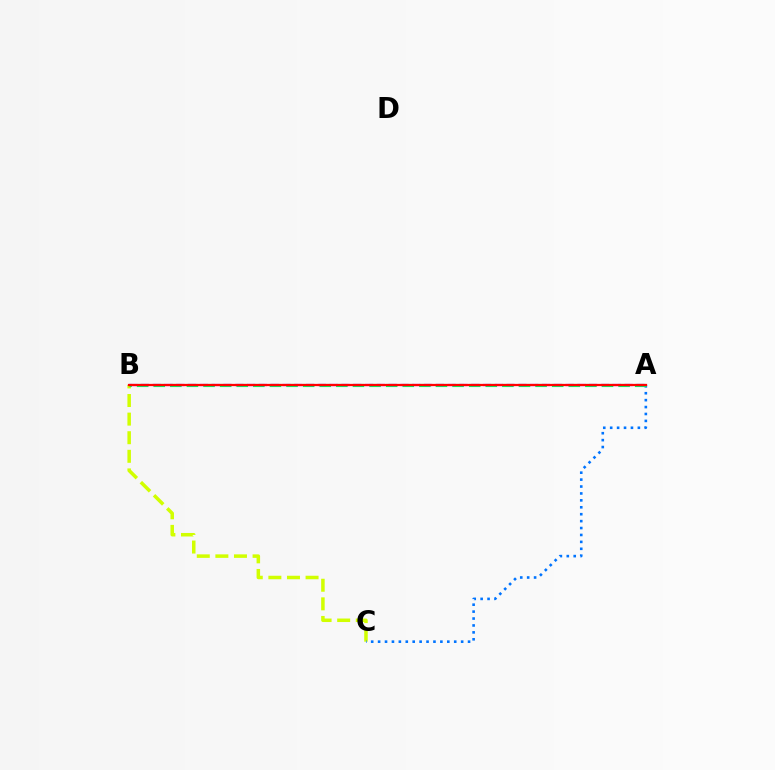{('B', 'C'): [{'color': '#d1ff00', 'line_style': 'dashed', 'thickness': 2.53}], ('A', 'C'): [{'color': '#0074ff', 'line_style': 'dotted', 'thickness': 1.88}], ('A', 'B'): [{'color': '#00ff5c', 'line_style': 'dashed', 'thickness': 2.26}, {'color': '#b900ff', 'line_style': 'dashed', 'thickness': 1.6}, {'color': '#ff0000', 'line_style': 'solid', 'thickness': 1.61}]}